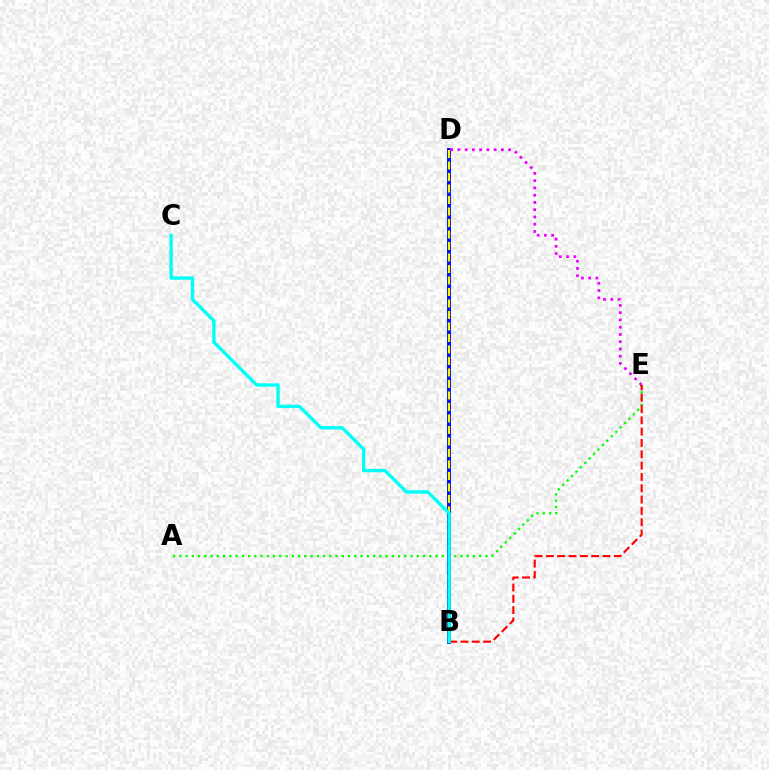{('A', 'E'): [{'color': '#08ff00', 'line_style': 'dotted', 'thickness': 1.7}], ('B', 'D'): [{'color': '#0010ff', 'line_style': 'solid', 'thickness': 2.86}, {'color': '#fcf500', 'line_style': 'dashed', 'thickness': 1.56}], ('D', 'E'): [{'color': '#ee00ff', 'line_style': 'dotted', 'thickness': 1.97}], ('B', 'E'): [{'color': '#ff0000', 'line_style': 'dashed', 'thickness': 1.54}], ('B', 'C'): [{'color': '#00fff6', 'line_style': 'solid', 'thickness': 2.41}]}